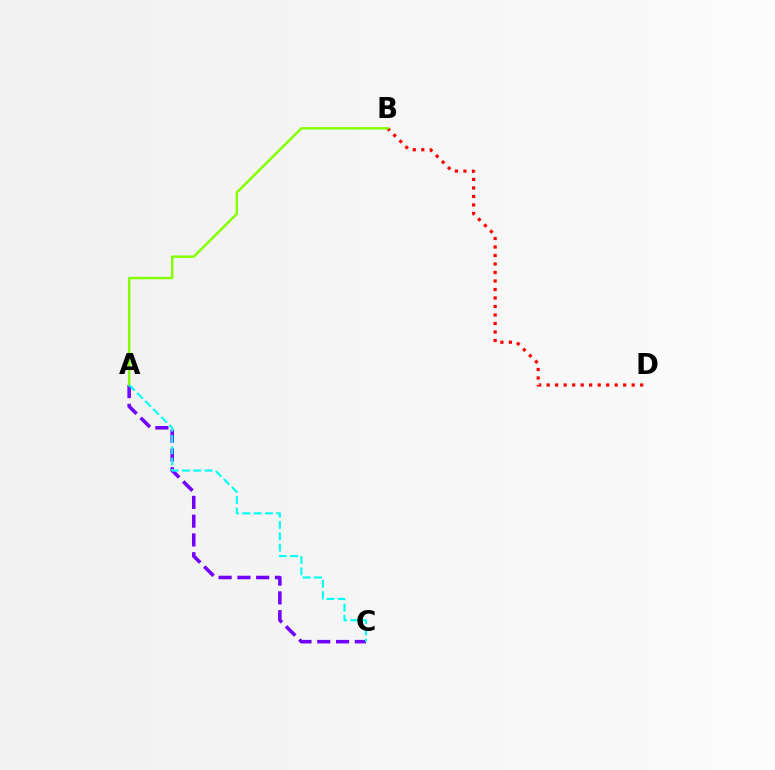{('B', 'D'): [{'color': '#ff0000', 'line_style': 'dotted', 'thickness': 2.31}], ('A', 'C'): [{'color': '#7200ff', 'line_style': 'dashed', 'thickness': 2.55}, {'color': '#00fff6', 'line_style': 'dashed', 'thickness': 1.54}], ('A', 'B'): [{'color': '#84ff00', 'line_style': 'solid', 'thickness': 1.75}]}